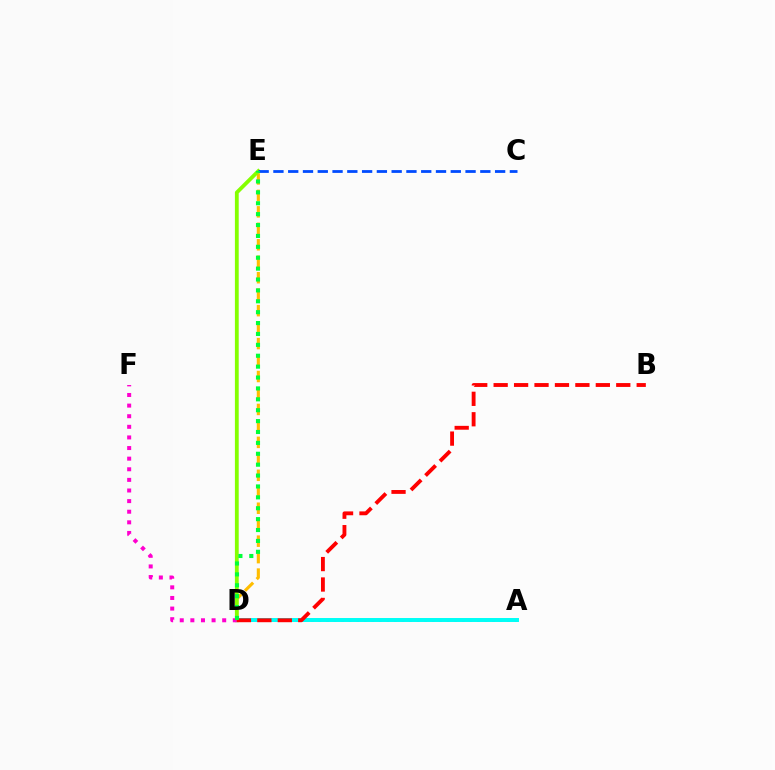{('A', 'D'): [{'color': '#7200ff', 'line_style': 'dotted', 'thickness': 2.05}, {'color': '#00fff6', 'line_style': 'solid', 'thickness': 2.85}], ('D', 'E'): [{'color': '#ffbd00', 'line_style': 'dashed', 'thickness': 2.24}, {'color': '#84ff00', 'line_style': 'solid', 'thickness': 2.74}, {'color': '#00ff39', 'line_style': 'dotted', 'thickness': 2.96}], ('C', 'E'): [{'color': '#004bff', 'line_style': 'dashed', 'thickness': 2.01}], ('D', 'F'): [{'color': '#ff00cf', 'line_style': 'dotted', 'thickness': 2.88}], ('B', 'D'): [{'color': '#ff0000', 'line_style': 'dashed', 'thickness': 2.78}]}